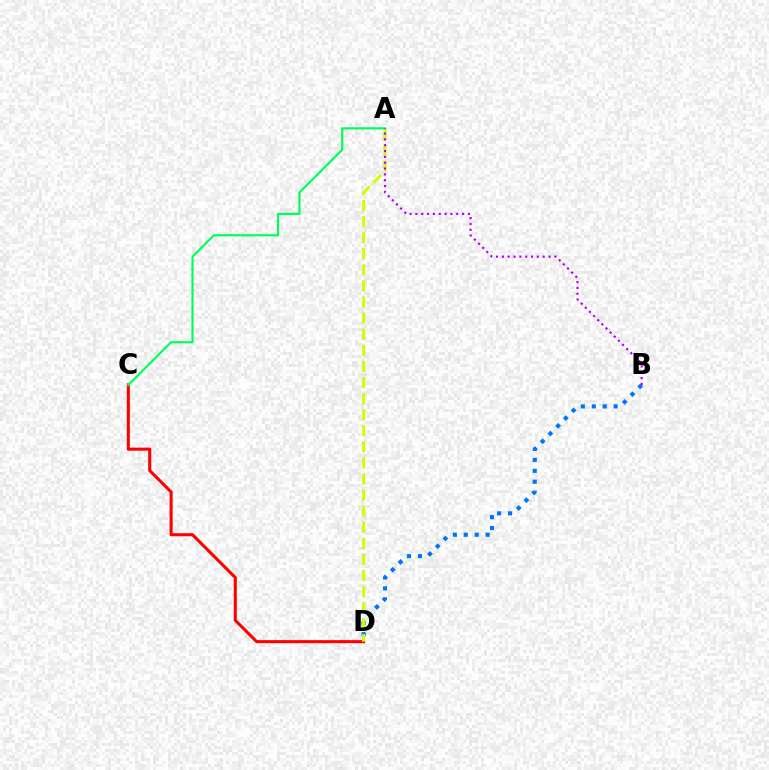{('C', 'D'): [{'color': '#ff0000', 'line_style': 'solid', 'thickness': 2.21}], ('B', 'D'): [{'color': '#0074ff', 'line_style': 'dotted', 'thickness': 2.97}], ('A', 'D'): [{'color': '#d1ff00', 'line_style': 'dashed', 'thickness': 2.19}], ('A', 'C'): [{'color': '#00ff5c', 'line_style': 'solid', 'thickness': 1.57}], ('A', 'B'): [{'color': '#b900ff', 'line_style': 'dotted', 'thickness': 1.59}]}